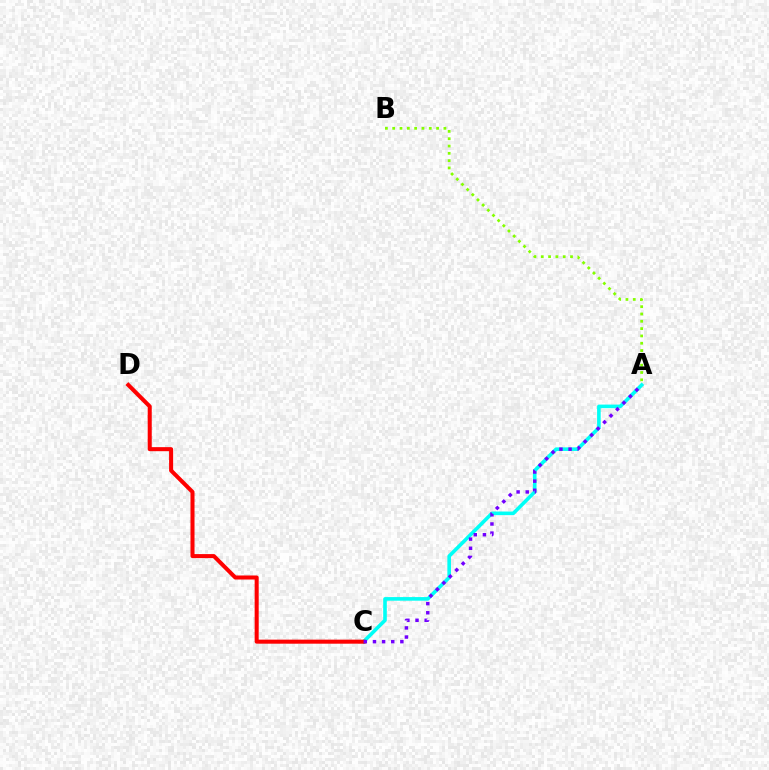{('A', 'C'): [{'color': '#00fff6', 'line_style': 'solid', 'thickness': 2.6}, {'color': '#7200ff', 'line_style': 'dotted', 'thickness': 2.48}], ('C', 'D'): [{'color': '#ff0000', 'line_style': 'solid', 'thickness': 2.91}], ('A', 'B'): [{'color': '#84ff00', 'line_style': 'dotted', 'thickness': 1.99}]}